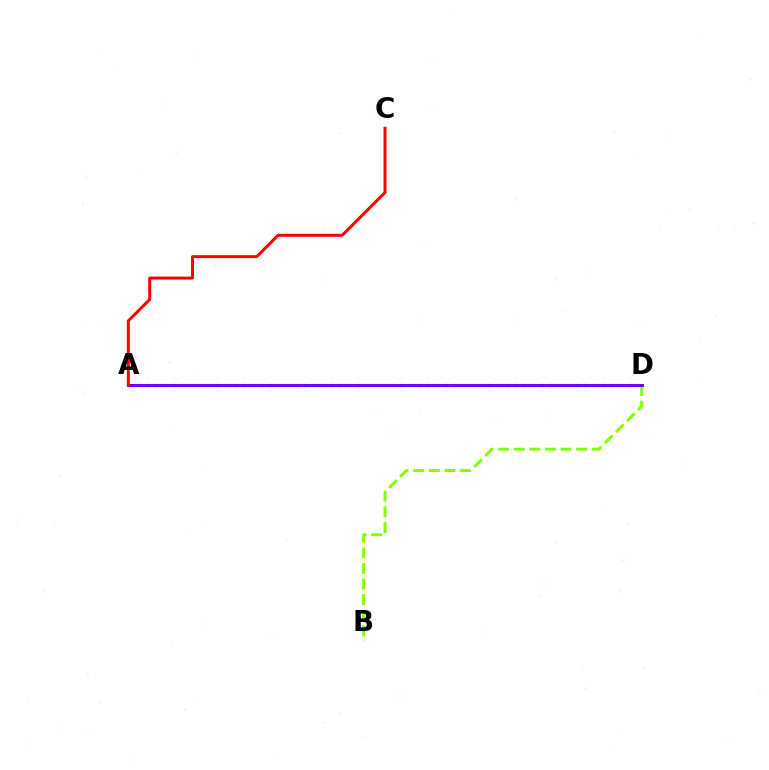{('B', 'D'): [{'color': '#84ff00', 'line_style': 'dashed', 'thickness': 2.12}], ('A', 'D'): [{'color': '#00fff6', 'line_style': 'dotted', 'thickness': 2.38}, {'color': '#7200ff', 'line_style': 'solid', 'thickness': 2.13}], ('A', 'C'): [{'color': '#ff0000', 'line_style': 'solid', 'thickness': 2.14}]}